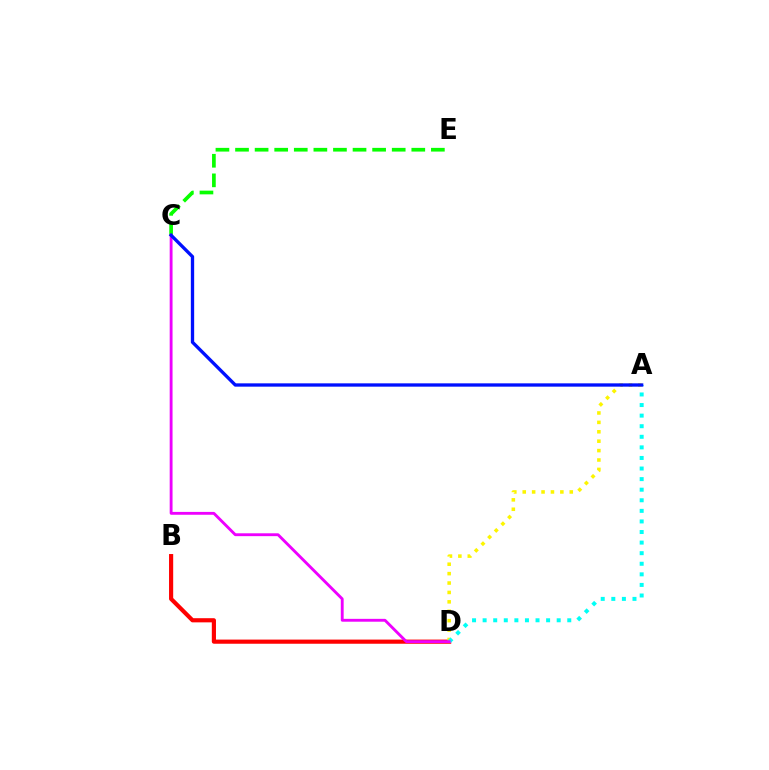{('C', 'E'): [{'color': '#08ff00', 'line_style': 'dashed', 'thickness': 2.66}], ('B', 'D'): [{'color': '#ff0000', 'line_style': 'solid', 'thickness': 2.99}], ('A', 'D'): [{'color': '#fcf500', 'line_style': 'dotted', 'thickness': 2.56}, {'color': '#00fff6', 'line_style': 'dotted', 'thickness': 2.87}], ('C', 'D'): [{'color': '#ee00ff', 'line_style': 'solid', 'thickness': 2.06}], ('A', 'C'): [{'color': '#0010ff', 'line_style': 'solid', 'thickness': 2.39}]}